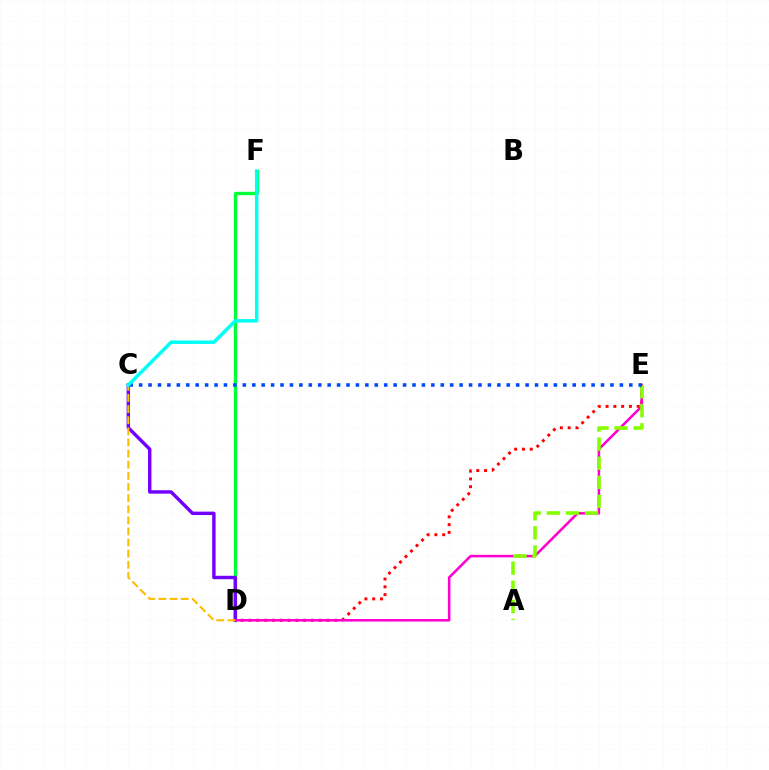{('D', 'F'): [{'color': '#00ff39', 'line_style': 'solid', 'thickness': 2.44}], ('D', 'E'): [{'color': '#ff0000', 'line_style': 'dotted', 'thickness': 2.12}, {'color': '#ff00cf', 'line_style': 'solid', 'thickness': 1.84}], ('C', 'D'): [{'color': '#7200ff', 'line_style': 'solid', 'thickness': 2.45}, {'color': '#ffbd00', 'line_style': 'dashed', 'thickness': 1.51}], ('A', 'E'): [{'color': '#84ff00', 'line_style': 'dashed', 'thickness': 2.59}], ('C', 'E'): [{'color': '#004bff', 'line_style': 'dotted', 'thickness': 2.56}], ('C', 'F'): [{'color': '#00fff6', 'line_style': 'solid', 'thickness': 2.51}]}